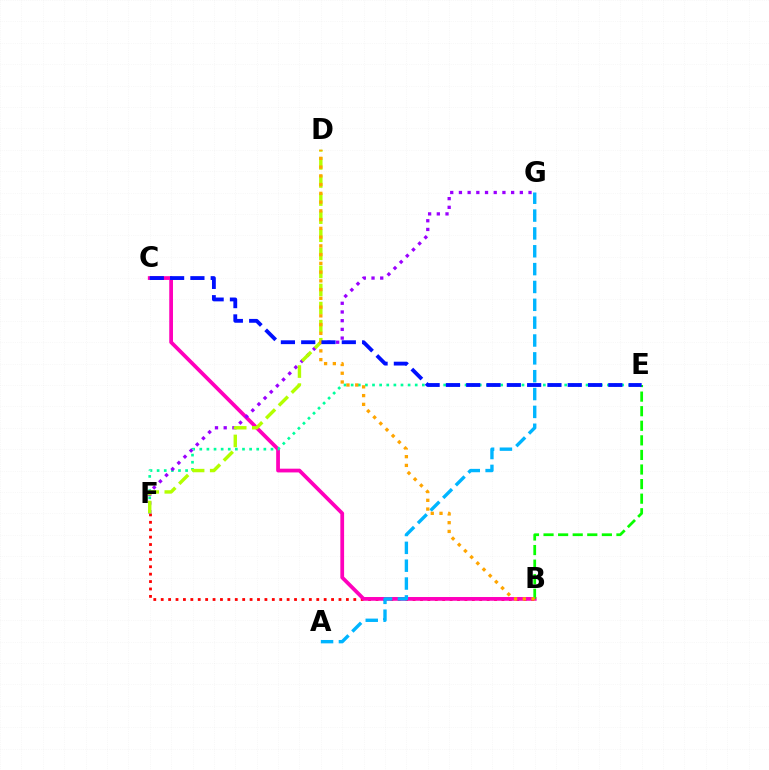{('B', 'F'): [{'color': '#ff0000', 'line_style': 'dotted', 'thickness': 2.01}], ('B', 'C'): [{'color': '#ff00bd', 'line_style': 'solid', 'thickness': 2.7}], ('A', 'G'): [{'color': '#00b5ff', 'line_style': 'dashed', 'thickness': 2.42}], ('E', 'F'): [{'color': '#00ff9d', 'line_style': 'dotted', 'thickness': 1.93}], ('F', 'G'): [{'color': '#9b00ff', 'line_style': 'dotted', 'thickness': 2.36}], ('D', 'F'): [{'color': '#b3ff00', 'line_style': 'dashed', 'thickness': 2.46}], ('B', 'E'): [{'color': '#08ff00', 'line_style': 'dashed', 'thickness': 1.98}], ('B', 'D'): [{'color': '#ffa500', 'line_style': 'dotted', 'thickness': 2.38}], ('C', 'E'): [{'color': '#0010ff', 'line_style': 'dashed', 'thickness': 2.76}]}